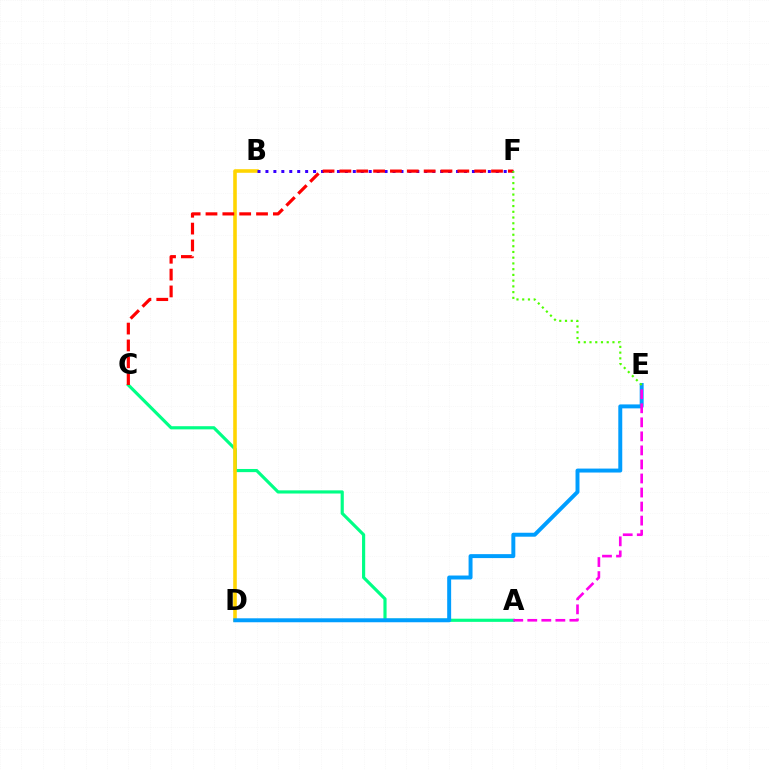{('A', 'C'): [{'color': '#00ff86', 'line_style': 'solid', 'thickness': 2.27}], ('B', 'D'): [{'color': '#ffd500', 'line_style': 'solid', 'thickness': 2.58}], ('B', 'F'): [{'color': '#3700ff', 'line_style': 'dotted', 'thickness': 2.16}], ('C', 'F'): [{'color': '#ff0000', 'line_style': 'dashed', 'thickness': 2.29}], ('D', 'E'): [{'color': '#009eff', 'line_style': 'solid', 'thickness': 2.84}], ('A', 'E'): [{'color': '#ff00ed', 'line_style': 'dashed', 'thickness': 1.91}], ('E', 'F'): [{'color': '#4fff00', 'line_style': 'dotted', 'thickness': 1.56}]}